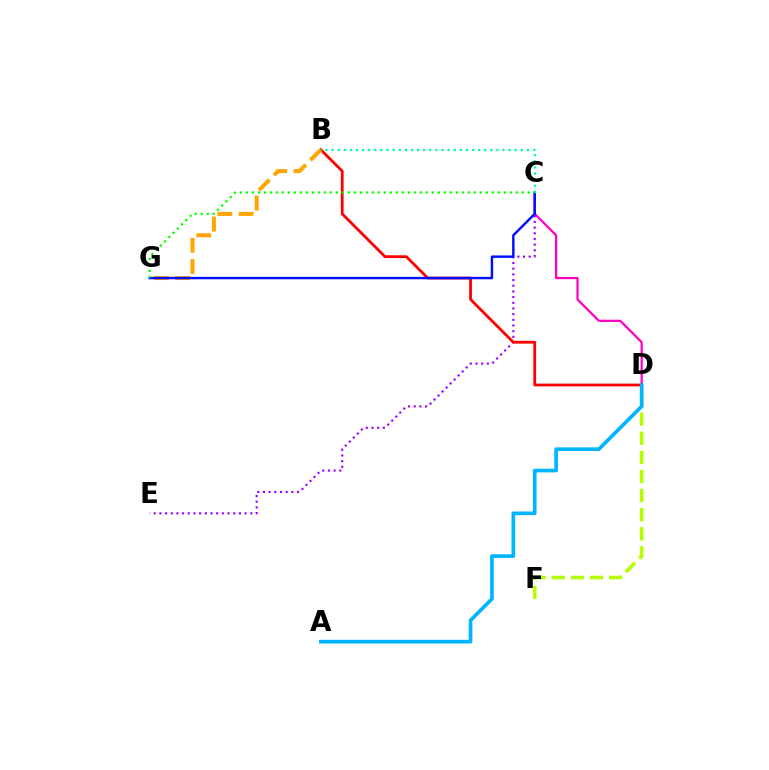{('C', 'D'): [{'color': '#ff00bd', 'line_style': 'solid', 'thickness': 1.6}], ('D', 'F'): [{'color': '#b3ff00', 'line_style': 'dashed', 'thickness': 2.6}], ('C', 'E'): [{'color': '#9b00ff', 'line_style': 'dotted', 'thickness': 1.54}], ('B', 'D'): [{'color': '#ff0000', 'line_style': 'solid', 'thickness': 2.0}], ('B', 'G'): [{'color': '#ffa500', 'line_style': 'dashed', 'thickness': 2.89}], ('C', 'G'): [{'color': '#0010ff', 'line_style': 'solid', 'thickness': 1.76}, {'color': '#08ff00', 'line_style': 'dotted', 'thickness': 1.63}], ('A', 'D'): [{'color': '#00b5ff', 'line_style': 'solid', 'thickness': 2.63}], ('B', 'C'): [{'color': '#00ff9d', 'line_style': 'dotted', 'thickness': 1.66}]}